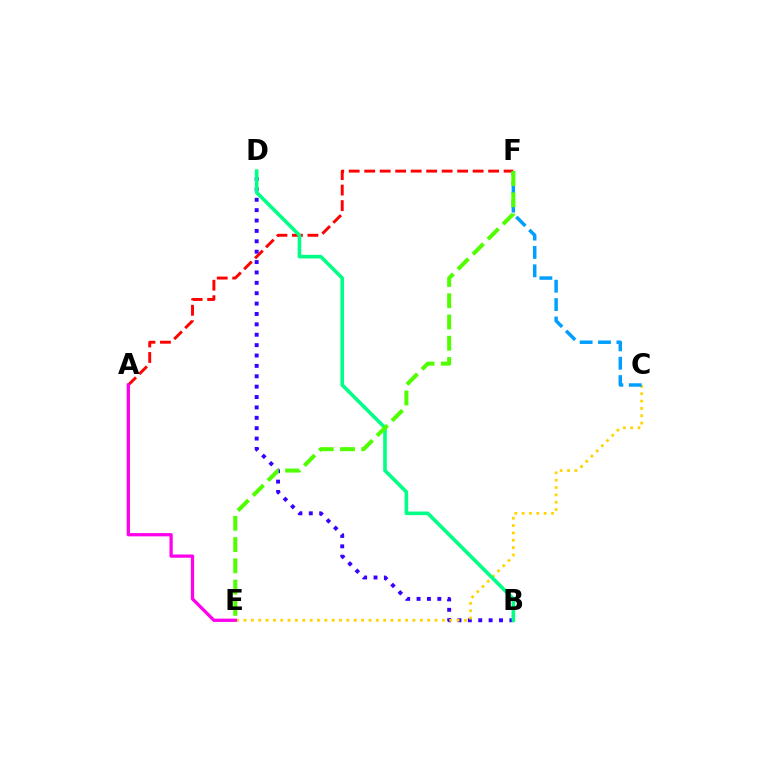{('A', 'F'): [{'color': '#ff0000', 'line_style': 'dashed', 'thickness': 2.1}], ('B', 'D'): [{'color': '#3700ff', 'line_style': 'dotted', 'thickness': 2.82}, {'color': '#00ff86', 'line_style': 'solid', 'thickness': 2.58}], ('C', 'E'): [{'color': '#ffd500', 'line_style': 'dotted', 'thickness': 2.0}], ('C', 'F'): [{'color': '#009eff', 'line_style': 'dashed', 'thickness': 2.5}], ('A', 'E'): [{'color': '#ff00ed', 'line_style': 'solid', 'thickness': 2.35}], ('E', 'F'): [{'color': '#4fff00', 'line_style': 'dashed', 'thickness': 2.89}]}